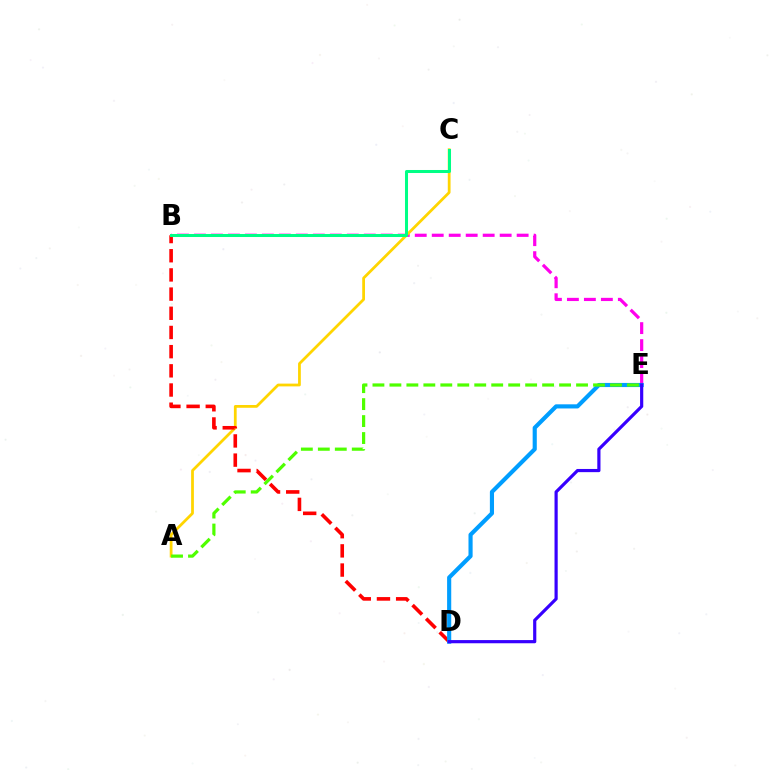{('B', 'E'): [{'color': '#ff00ed', 'line_style': 'dashed', 'thickness': 2.31}], ('A', 'C'): [{'color': '#ffd500', 'line_style': 'solid', 'thickness': 1.99}], ('B', 'D'): [{'color': '#ff0000', 'line_style': 'dashed', 'thickness': 2.61}], ('D', 'E'): [{'color': '#009eff', 'line_style': 'solid', 'thickness': 2.98}, {'color': '#3700ff', 'line_style': 'solid', 'thickness': 2.29}], ('A', 'E'): [{'color': '#4fff00', 'line_style': 'dashed', 'thickness': 2.31}], ('B', 'C'): [{'color': '#00ff86', 'line_style': 'solid', 'thickness': 2.18}]}